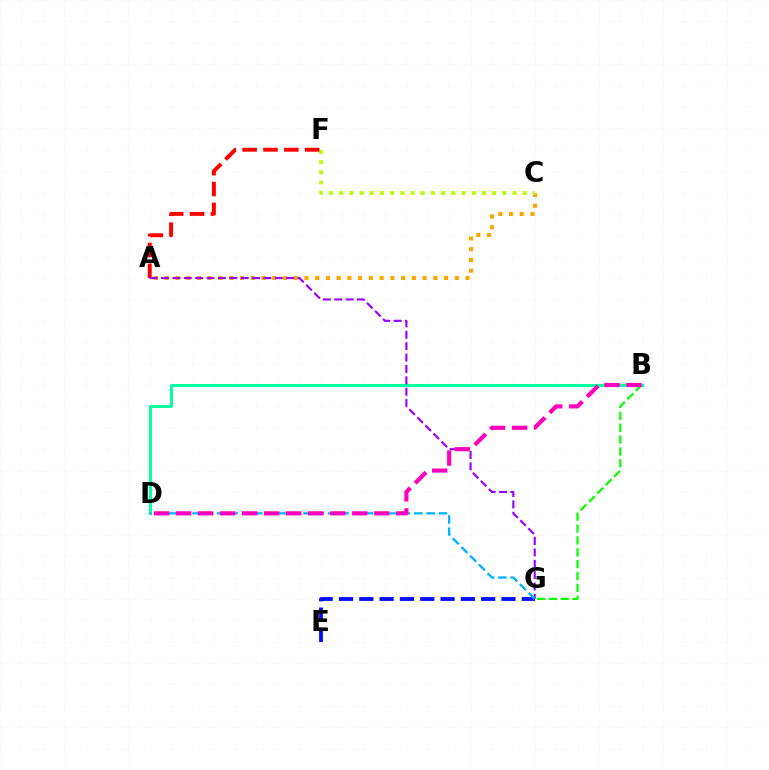{('B', 'G'): [{'color': '#08ff00', 'line_style': 'dashed', 'thickness': 1.61}], ('B', 'D'): [{'color': '#00ff9d', 'line_style': 'solid', 'thickness': 2.12}, {'color': '#ff00bd', 'line_style': 'dashed', 'thickness': 2.99}], ('A', 'C'): [{'color': '#ffa500', 'line_style': 'dotted', 'thickness': 2.92}], ('C', 'F'): [{'color': '#b3ff00', 'line_style': 'dotted', 'thickness': 2.77}], ('E', 'G'): [{'color': '#0010ff', 'line_style': 'dashed', 'thickness': 2.76}], ('A', 'F'): [{'color': '#ff0000', 'line_style': 'dashed', 'thickness': 2.83}], ('A', 'G'): [{'color': '#9b00ff', 'line_style': 'dashed', 'thickness': 1.55}], ('D', 'G'): [{'color': '#00b5ff', 'line_style': 'dashed', 'thickness': 1.67}]}